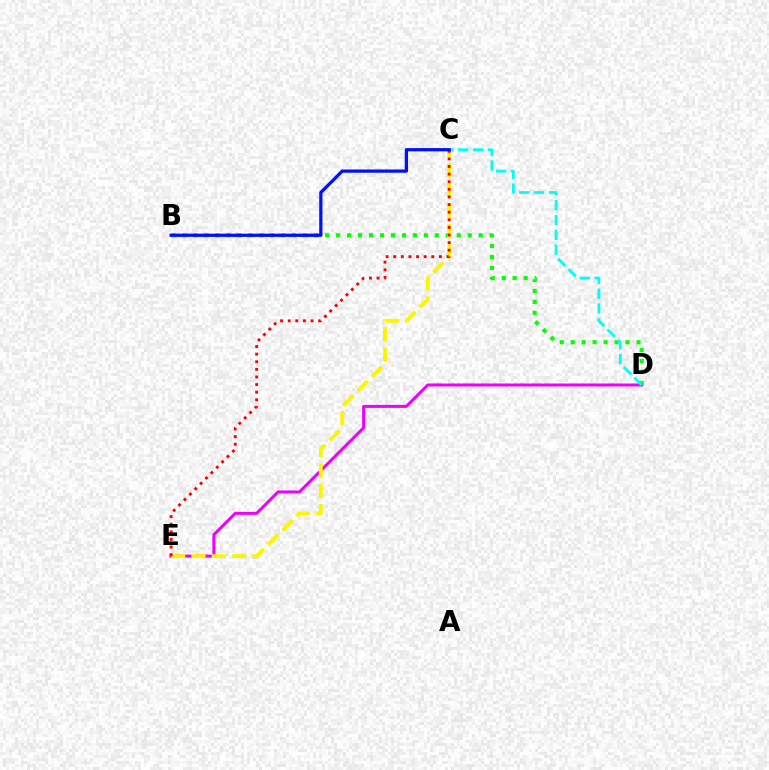{('D', 'E'): [{'color': '#ee00ff', 'line_style': 'solid', 'thickness': 2.16}], ('B', 'D'): [{'color': '#08ff00', 'line_style': 'dotted', 'thickness': 2.98}], ('C', 'D'): [{'color': '#00fff6', 'line_style': 'dashed', 'thickness': 2.02}], ('C', 'E'): [{'color': '#fcf500', 'line_style': 'dashed', 'thickness': 2.76}, {'color': '#ff0000', 'line_style': 'dotted', 'thickness': 2.07}], ('B', 'C'): [{'color': '#0010ff', 'line_style': 'solid', 'thickness': 2.34}]}